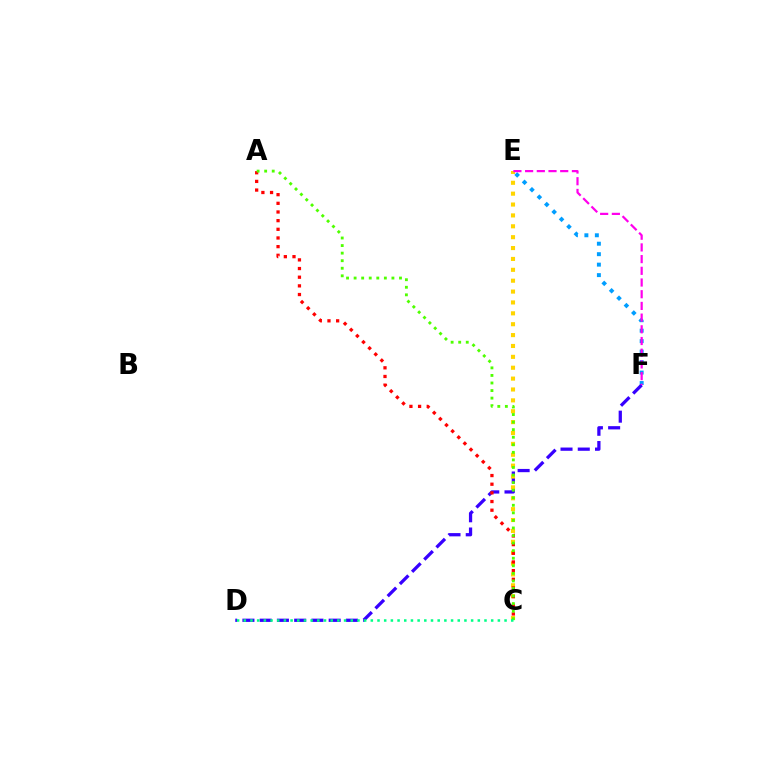{('E', 'F'): [{'color': '#009eff', 'line_style': 'dotted', 'thickness': 2.84}, {'color': '#ff00ed', 'line_style': 'dashed', 'thickness': 1.59}], ('D', 'F'): [{'color': '#3700ff', 'line_style': 'dashed', 'thickness': 2.34}], ('C', 'E'): [{'color': '#ffd500', 'line_style': 'dotted', 'thickness': 2.96}], ('A', 'C'): [{'color': '#ff0000', 'line_style': 'dotted', 'thickness': 2.35}, {'color': '#4fff00', 'line_style': 'dotted', 'thickness': 2.05}], ('C', 'D'): [{'color': '#00ff86', 'line_style': 'dotted', 'thickness': 1.82}]}